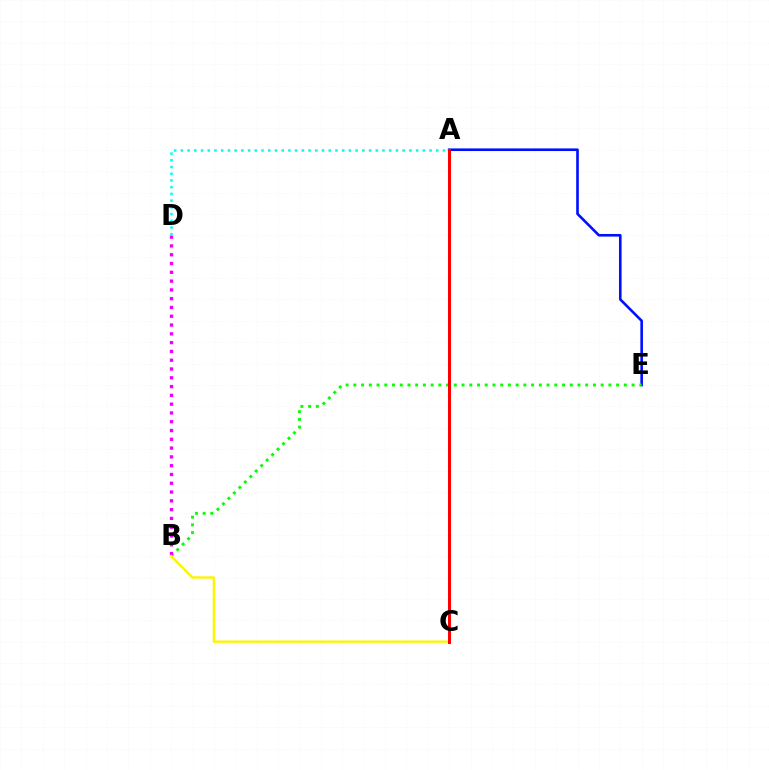{('A', 'E'): [{'color': '#0010ff', 'line_style': 'solid', 'thickness': 1.88}], ('B', 'E'): [{'color': '#08ff00', 'line_style': 'dotted', 'thickness': 2.1}], ('B', 'D'): [{'color': '#ee00ff', 'line_style': 'dotted', 'thickness': 2.39}], ('B', 'C'): [{'color': '#fcf500', 'line_style': 'solid', 'thickness': 1.69}], ('A', 'D'): [{'color': '#00fff6', 'line_style': 'dotted', 'thickness': 1.83}], ('A', 'C'): [{'color': '#ff0000', 'line_style': 'solid', 'thickness': 2.18}]}